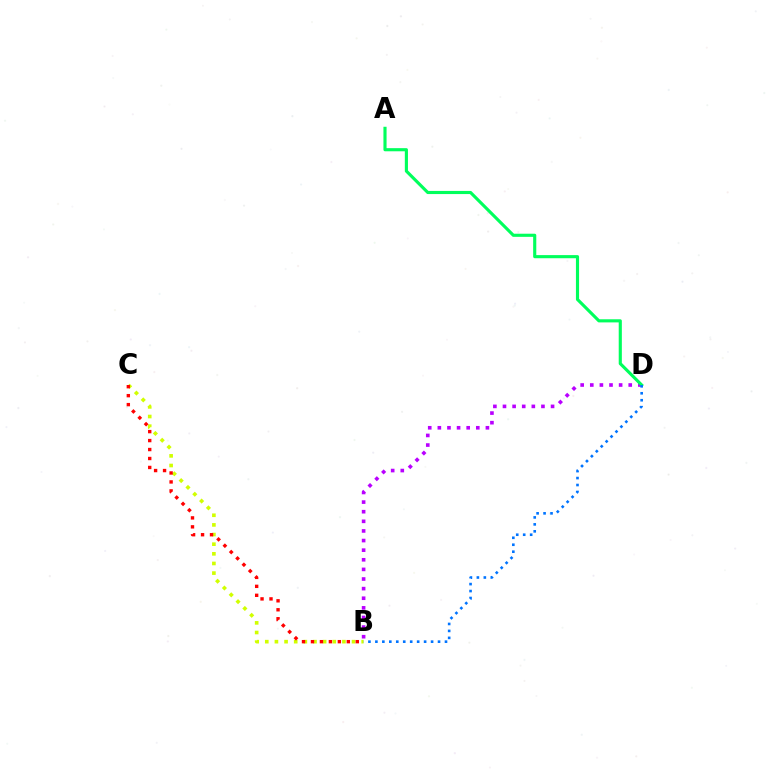{('B', 'C'): [{'color': '#d1ff00', 'line_style': 'dotted', 'thickness': 2.62}, {'color': '#ff0000', 'line_style': 'dotted', 'thickness': 2.44}], ('B', 'D'): [{'color': '#b900ff', 'line_style': 'dotted', 'thickness': 2.61}, {'color': '#0074ff', 'line_style': 'dotted', 'thickness': 1.89}], ('A', 'D'): [{'color': '#00ff5c', 'line_style': 'solid', 'thickness': 2.25}]}